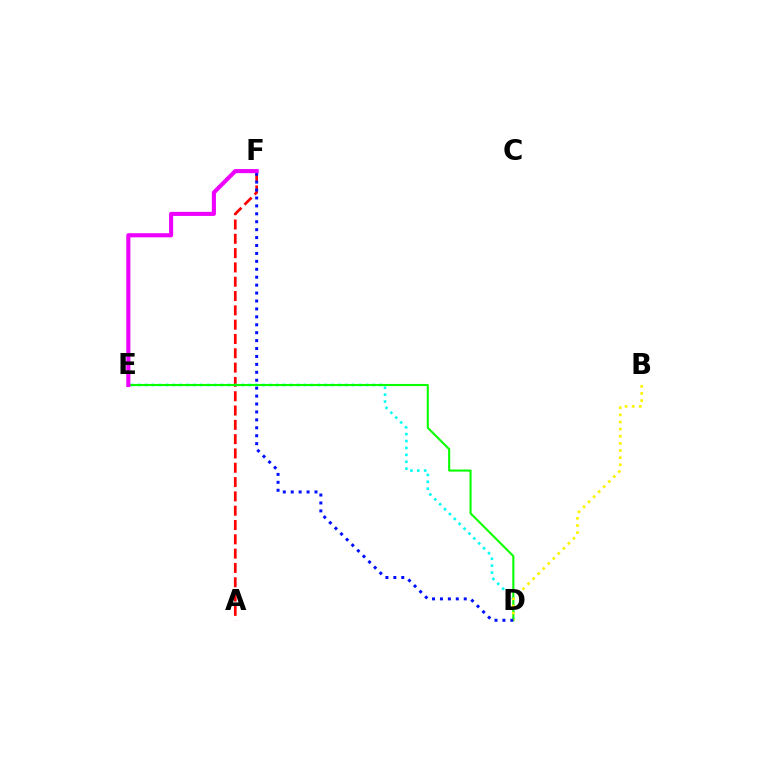{('A', 'F'): [{'color': '#ff0000', 'line_style': 'dashed', 'thickness': 1.94}], ('D', 'E'): [{'color': '#00fff6', 'line_style': 'dotted', 'thickness': 1.88}, {'color': '#08ff00', 'line_style': 'solid', 'thickness': 1.5}], ('B', 'D'): [{'color': '#fcf500', 'line_style': 'dotted', 'thickness': 1.94}], ('D', 'F'): [{'color': '#0010ff', 'line_style': 'dotted', 'thickness': 2.15}], ('E', 'F'): [{'color': '#ee00ff', 'line_style': 'solid', 'thickness': 2.95}]}